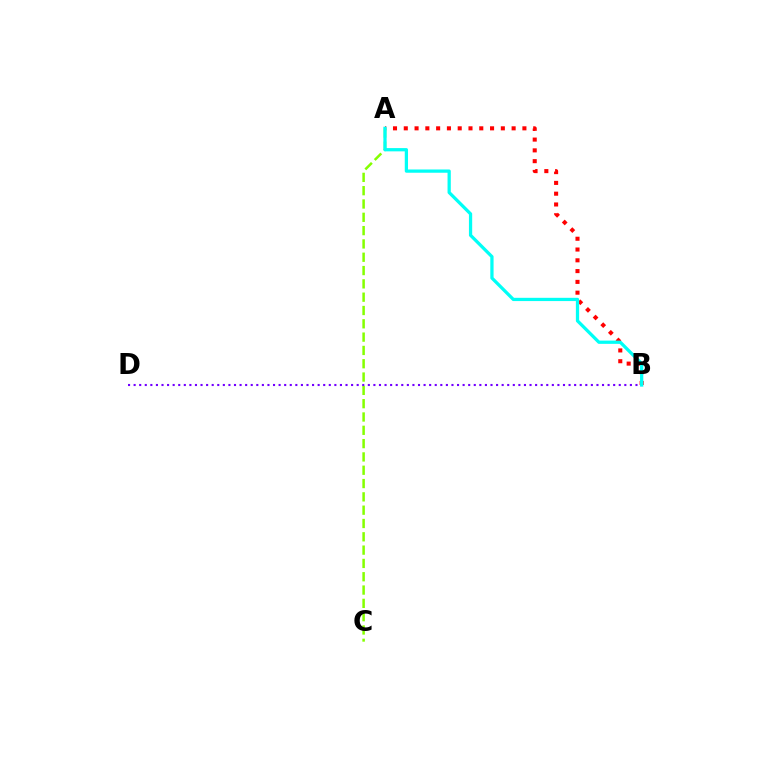{('A', 'C'): [{'color': '#84ff00', 'line_style': 'dashed', 'thickness': 1.81}], ('B', 'D'): [{'color': '#7200ff', 'line_style': 'dotted', 'thickness': 1.52}], ('A', 'B'): [{'color': '#ff0000', 'line_style': 'dotted', 'thickness': 2.93}, {'color': '#00fff6', 'line_style': 'solid', 'thickness': 2.34}]}